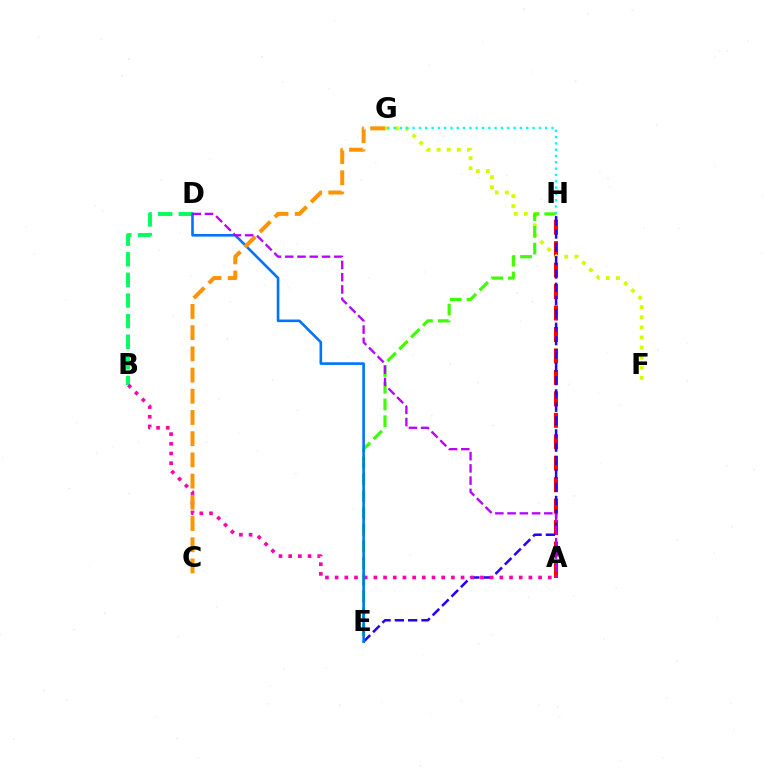{('A', 'H'): [{'color': '#ff0000', 'line_style': 'dashed', 'thickness': 2.91}], ('F', 'G'): [{'color': '#d1ff00', 'line_style': 'dotted', 'thickness': 2.74}], ('E', 'H'): [{'color': '#2500ff', 'line_style': 'dashed', 'thickness': 1.81}, {'color': '#3dff00', 'line_style': 'dashed', 'thickness': 2.28}], ('B', 'D'): [{'color': '#00ff5c', 'line_style': 'dashed', 'thickness': 2.8}], ('G', 'H'): [{'color': '#00fff6', 'line_style': 'dotted', 'thickness': 1.71}], ('A', 'B'): [{'color': '#ff00ac', 'line_style': 'dotted', 'thickness': 2.63}], ('D', 'E'): [{'color': '#0074ff', 'line_style': 'solid', 'thickness': 1.88}], ('C', 'G'): [{'color': '#ff9400', 'line_style': 'dashed', 'thickness': 2.88}], ('A', 'D'): [{'color': '#b900ff', 'line_style': 'dashed', 'thickness': 1.66}]}